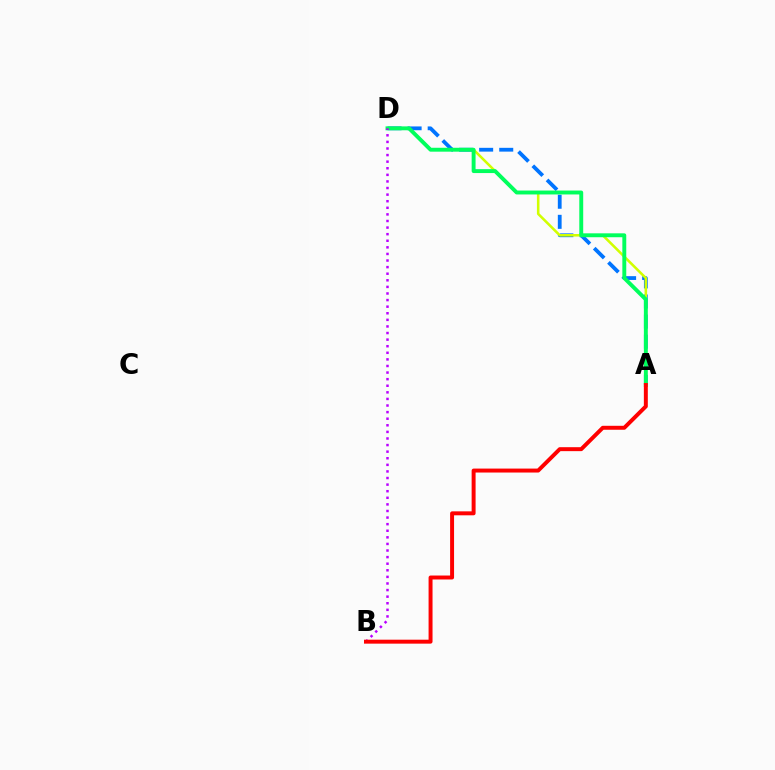{('A', 'D'): [{'color': '#0074ff', 'line_style': 'dashed', 'thickness': 2.73}, {'color': '#d1ff00', 'line_style': 'solid', 'thickness': 1.84}, {'color': '#00ff5c', 'line_style': 'solid', 'thickness': 2.81}], ('B', 'D'): [{'color': '#b900ff', 'line_style': 'dotted', 'thickness': 1.79}], ('A', 'B'): [{'color': '#ff0000', 'line_style': 'solid', 'thickness': 2.85}]}